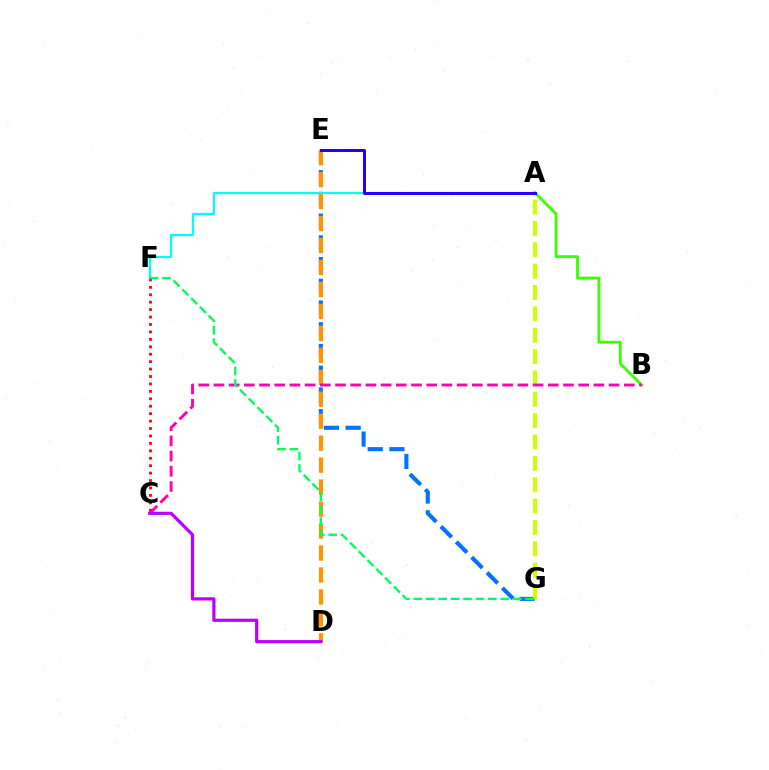{('A', 'B'): [{'color': '#3dff00', 'line_style': 'solid', 'thickness': 2.05}], ('E', 'G'): [{'color': '#0074ff', 'line_style': 'dashed', 'thickness': 2.95}], ('A', 'G'): [{'color': '#d1ff00', 'line_style': 'dashed', 'thickness': 2.9}], ('A', 'F'): [{'color': '#00fff6', 'line_style': 'solid', 'thickness': 1.62}], ('C', 'F'): [{'color': '#ff0000', 'line_style': 'dotted', 'thickness': 2.02}], ('D', 'E'): [{'color': '#ff9400', 'line_style': 'dashed', 'thickness': 2.98}], ('A', 'E'): [{'color': '#2500ff', 'line_style': 'solid', 'thickness': 2.15}], ('B', 'C'): [{'color': '#ff00ac', 'line_style': 'dashed', 'thickness': 2.06}], ('C', 'D'): [{'color': '#b900ff', 'line_style': 'solid', 'thickness': 2.29}], ('F', 'G'): [{'color': '#00ff5c', 'line_style': 'dashed', 'thickness': 1.69}]}